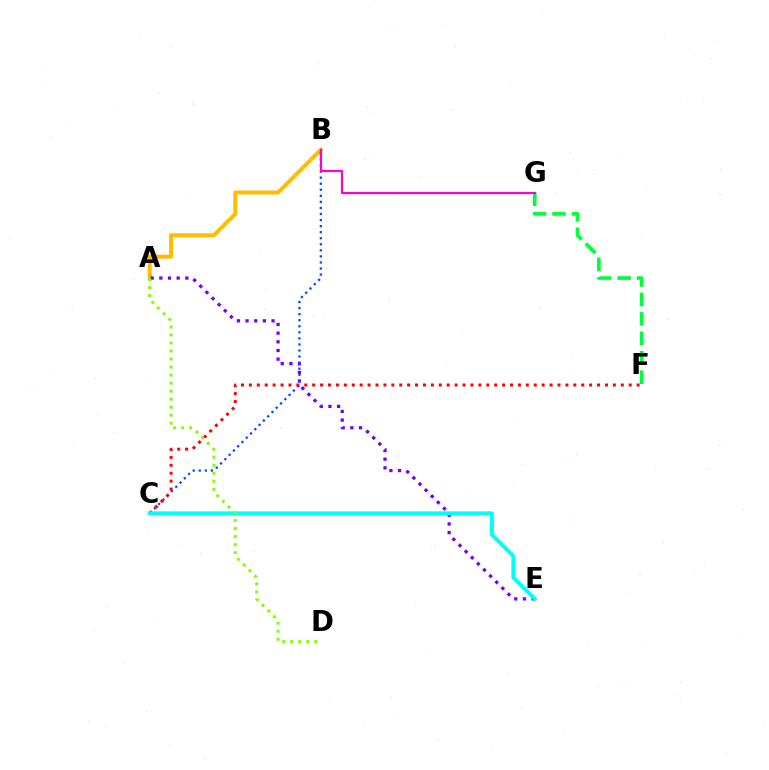{('A', 'B'): [{'color': '#ffbd00', 'line_style': 'solid', 'thickness': 2.88}], ('A', 'E'): [{'color': '#7200ff', 'line_style': 'dotted', 'thickness': 2.35}], ('B', 'C'): [{'color': '#004bff', 'line_style': 'dotted', 'thickness': 1.65}], ('C', 'F'): [{'color': '#ff0000', 'line_style': 'dotted', 'thickness': 2.15}], ('F', 'G'): [{'color': '#00ff39', 'line_style': 'dashed', 'thickness': 2.64}], ('B', 'G'): [{'color': '#ff00cf', 'line_style': 'solid', 'thickness': 1.59}], ('C', 'E'): [{'color': '#00fff6', 'line_style': 'solid', 'thickness': 2.84}], ('A', 'D'): [{'color': '#84ff00', 'line_style': 'dotted', 'thickness': 2.18}]}